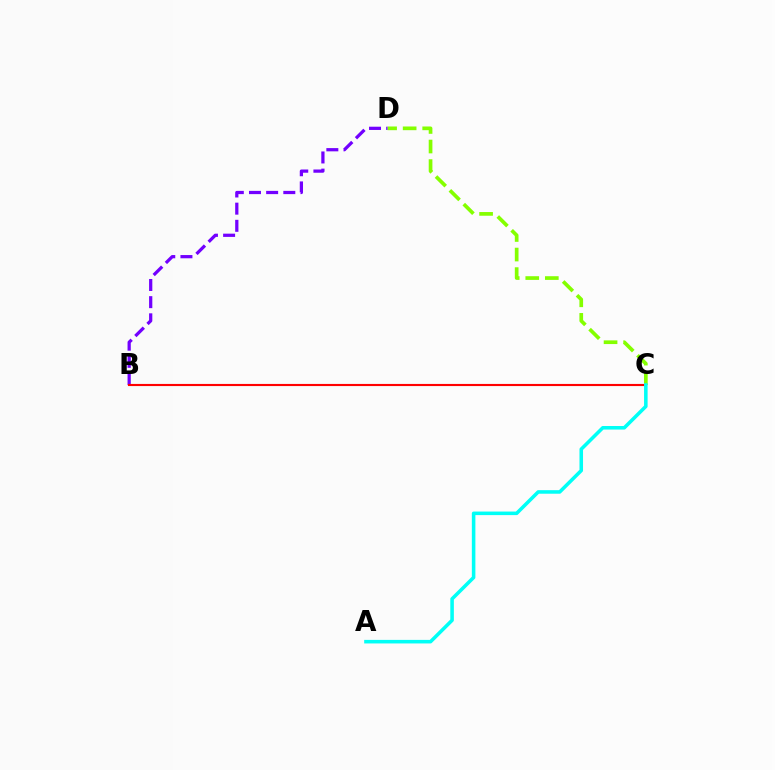{('C', 'D'): [{'color': '#84ff00', 'line_style': 'dashed', 'thickness': 2.66}], ('B', 'D'): [{'color': '#7200ff', 'line_style': 'dashed', 'thickness': 2.33}], ('B', 'C'): [{'color': '#ff0000', 'line_style': 'solid', 'thickness': 1.54}], ('A', 'C'): [{'color': '#00fff6', 'line_style': 'solid', 'thickness': 2.56}]}